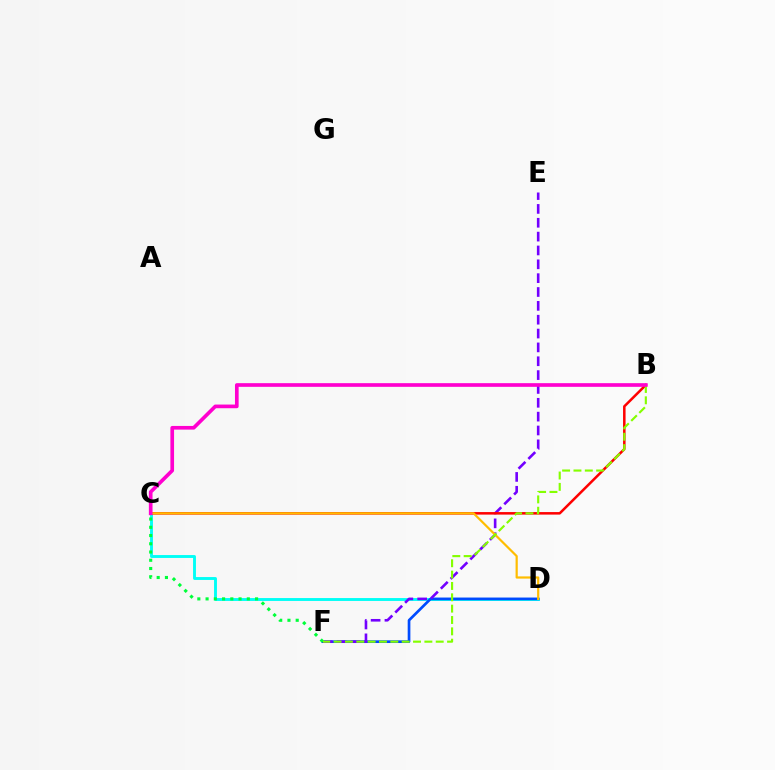{('C', 'D'): [{'color': '#00fff6', 'line_style': 'solid', 'thickness': 2.08}, {'color': '#ffbd00', 'line_style': 'solid', 'thickness': 1.59}], ('D', 'F'): [{'color': '#004bff', 'line_style': 'solid', 'thickness': 1.94}], ('E', 'F'): [{'color': '#7200ff', 'line_style': 'dashed', 'thickness': 1.88}], ('B', 'C'): [{'color': '#ff0000', 'line_style': 'solid', 'thickness': 1.82}, {'color': '#ff00cf', 'line_style': 'solid', 'thickness': 2.64}], ('C', 'F'): [{'color': '#00ff39', 'line_style': 'dotted', 'thickness': 2.24}], ('B', 'F'): [{'color': '#84ff00', 'line_style': 'dashed', 'thickness': 1.54}]}